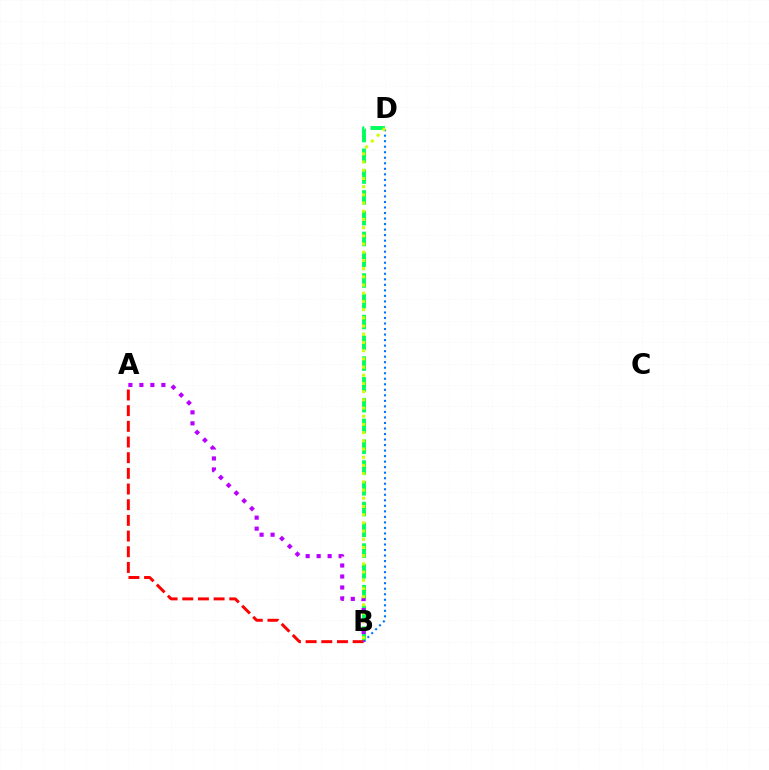{('B', 'D'): [{'color': '#00ff5c', 'line_style': 'dashed', 'thickness': 2.82}, {'color': '#0074ff', 'line_style': 'dotted', 'thickness': 1.5}, {'color': '#d1ff00', 'line_style': 'dotted', 'thickness': 2.23}], ('A', 'B'): [{'color': '#ff0000', 'line_style': 'dashed', 'thickness': 2.13}, {'color': '#b900ff', 'line_style': 'dotted', 'thickness': 2.99}]}